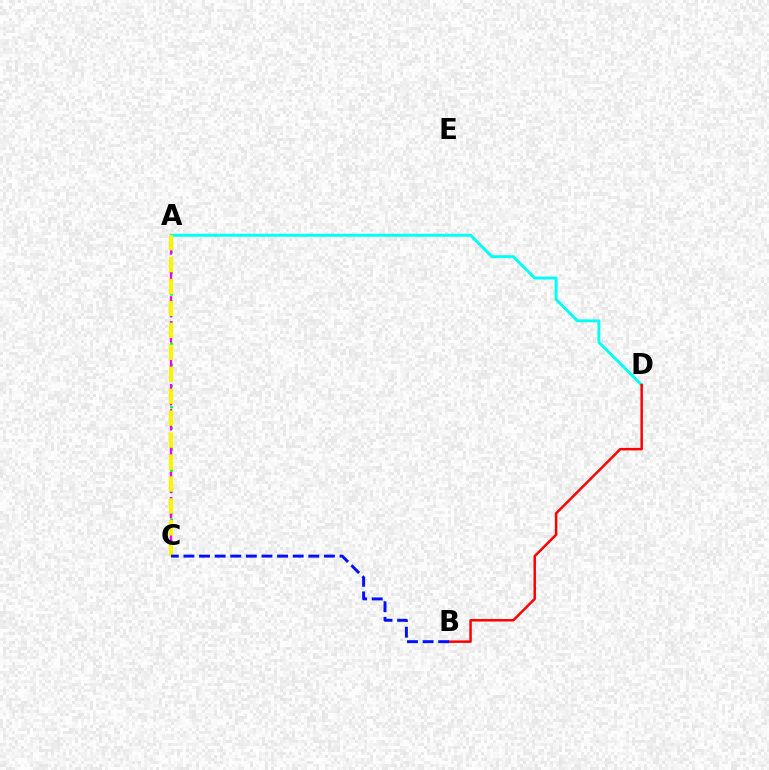{('A', 'D'): [{'color': '#00fff6', 'line_style': 'solid', 'thickness': 2.11}], ('A', 'C'): [{'color': '#08ff00', 'line_style': 'dotted', 'thickness': 1.92}, {'color': '#ee00ff', 'line_style': 'dashed', 'thickness': 1.71}, {'color': '#fcf500', 'line_style': 'dashed', 'thickness': 2.98}], ('B', 'D'): [{'color': '#ff0000', 'line_style': 'solid', 'thickness': 1.8}], ('B', 'C'): [{'color': '#0010ff', 'line_style': 'dashed', 'thickness': 2.12}]}